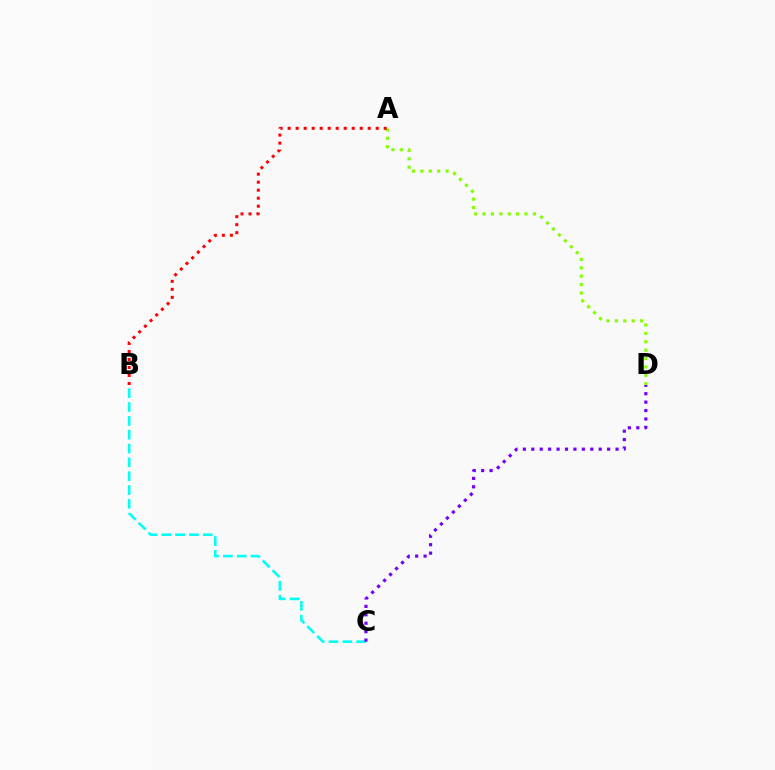{('A', 'D'): [{'color': '#84ff00', 'line_style': 'dotted', 'thickness': 2.28}], ('B', 'C'): [{'color': '#00fff6', 'line_style': 'dashed', 'thickness': 1.88}], ('A', 'B'): [{'color': '#ff0000', 'line_style': 'dotted', 'thickness': 2.18}], ('C', 'D'): [{'color': '#7200ff', 'line_style': 'dotted', 'thickness': 2.29}]}